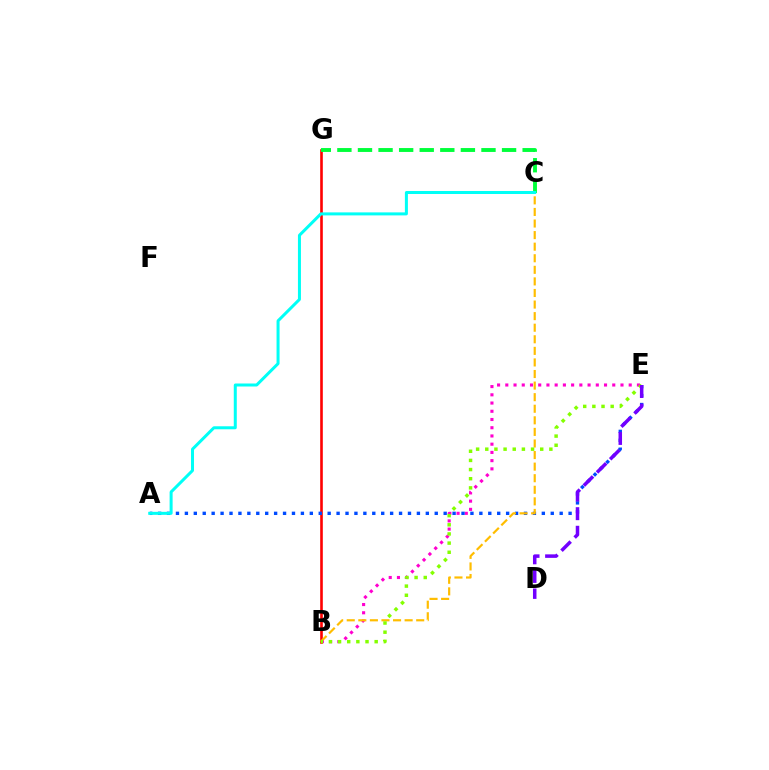{('B', 'E'): [{'color': '#ff00cf', 'line_style': 'dotted', 'thickness': 2.24}, {'color': '#84ff00', 'line_style': 'dotted', 'thickness': 2.49}], ('B', 'G'): [{'color': '#ff0000', 'line_style': 'solid', 'thickness': 1.88}], ('A', 'E'): [{'color': '#004bff', 'line_style': 'dotted', 'thickness': 2.42}], ('C', 'G'): [{'color': '#00ff39', 'line_style': 'dashed', 'thickness': 2.8}], ('B', 'C'): [{'color': '#ffbd00', 'line_style': 'dashed', 'thickness': 1.57}], ('A', 'C'): [{'color': '#00fff6', 'line_style': 'solid', 'thickness': 2.17}], ('D', 'E'): [{'color': '#7200ff', 'line_style': 'dashed', 'thickness': 2.53}]}